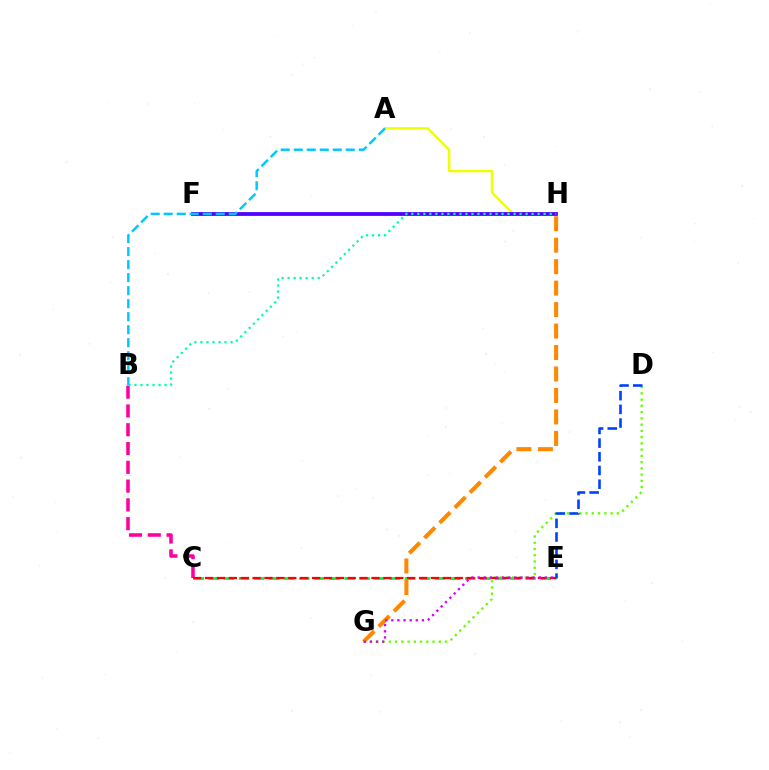{('B', 'C'): [{'color': '#ff00a0', 'line_style': 'dashed', 'thickness': 2.55}], ('A', 'H'): [{'color': '#eeff00', 'line_style': 'solid', 'thickness': 1.7}], ('F', 'H'): [{'color': '#4f00ff', 'line_style': 'solid', 'thickness': 2.72}], ('B', 'H'): [{'color': '#00ffaf', 'line_style': 'dotted', 'thickness': 1.63}], ('D', 'G'): [{'color': '#66ff00', 'line_style': 'dotted', 'thickness': 1.7}], ('C', 'E'): [{'color': '#00ff27', 'line_style': 'dashed', 'thickness': 2.05}, {'color': '#ff0000', 'line_style': 'dashed', 'thickness': 1.62}], ('D', 'E'): [{'color': '#003fff', 'line_style': 'dashed', 'thickness': 1.86}], ('G', 'H'): [{'color': '#ff8800', 'line_style': 'dashed', 'thickness': 2.92}], ('A', 'B'): [{'color': '#00c7ff', 'line_style': 'dashed', 'thickness': 1.77}], ('E', 'G'): [{'color': '#d600ff', 'line_style': 'dotted', 'thickness': 1.66}]}